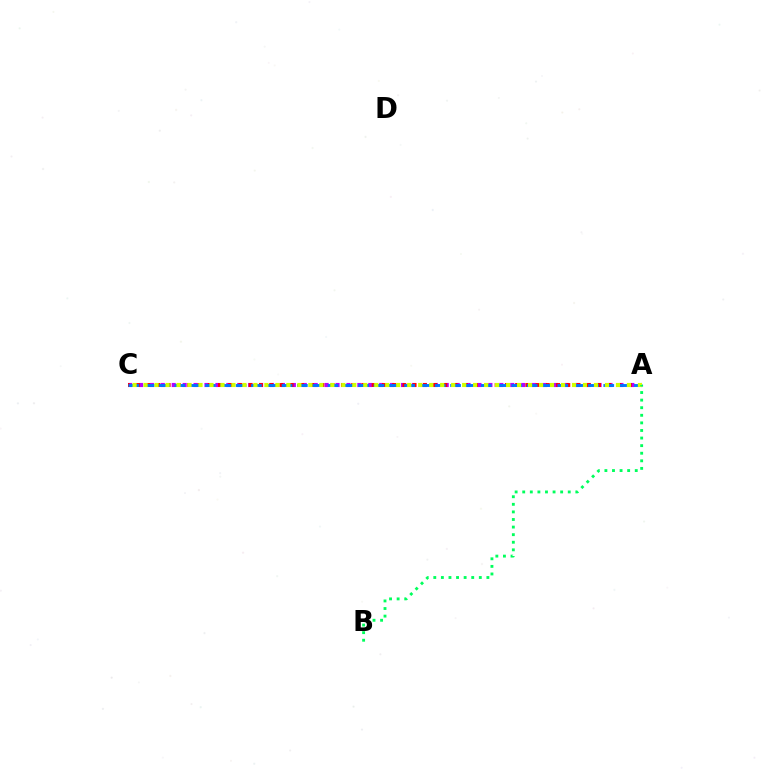{('A', 'C'): [{'color': '#b900ff', 'line_style': 'dotted', 'thickness': 2.97}, {'color': '#ff0000', 'line_style': 'dotted', 'thickness': 2.78}, {'color': '#0074ff', 'line_style': 'dashed', 'thickness': 2.08}, {'color': '#d1ff00', 'line_style': 'dotted', 'thickness': 2.98}], ('A', 'B'): [{'color': '#00ff5c', 'line_style': 'dotted', 'thickness': 2.06}]}